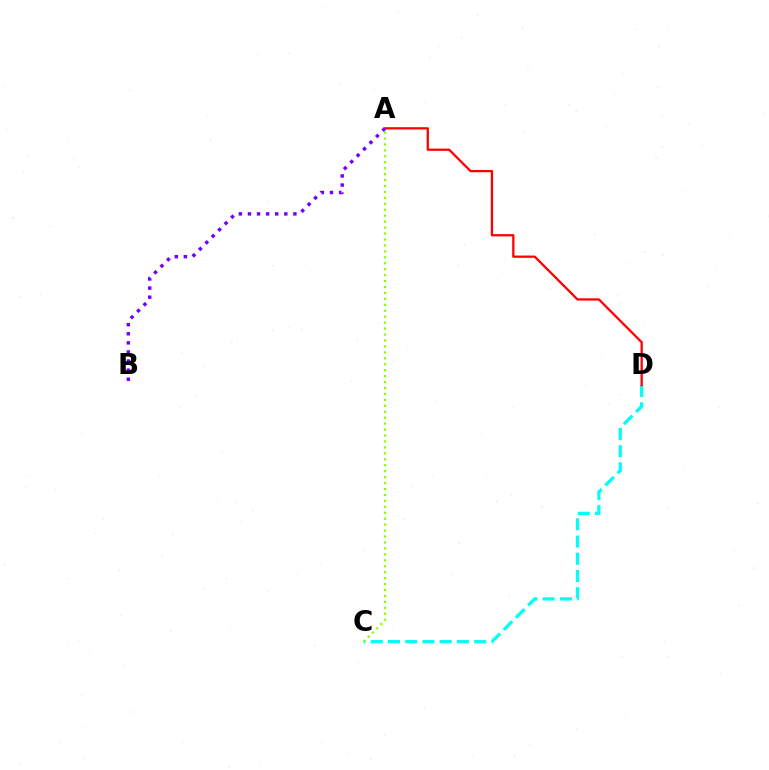{('C', 'D'): [{'color': '#00fff6', 'line_style': 'dashed', 'thickness': 2.34}], ('A', 'C'): [{'color': '#84ff00', 'line_style': 'dotted', 'thickness': 1.61}], ('A', 'D'): [{'color': '#ff0000', 'line_style': 'solid', 'thickness': 1.64}], ('A', 'B'): [{'color': '#7200ff', 'line_style': 'dotted', 'thickness': 2.47}]}